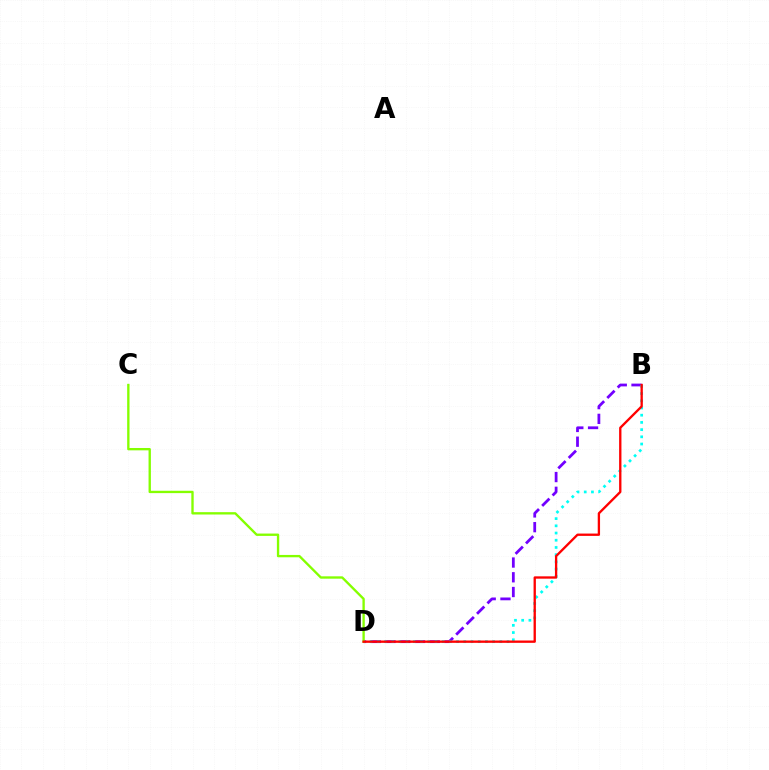{('B', 'D'): [{'color': '#7200ff', 'line_style': 'dashed', 'thickness': 2.0}, {'color': '#00fff6', 'line_style': 'dotted', 'thickness': 1.96}, {'color': '#ff0000', 'line_style': 'solid', 'thickness': 1.68}], ('C', 'D'): [{'color': '#84ff00', 'line_style': 'solid', 'thickness': 1.69}]}